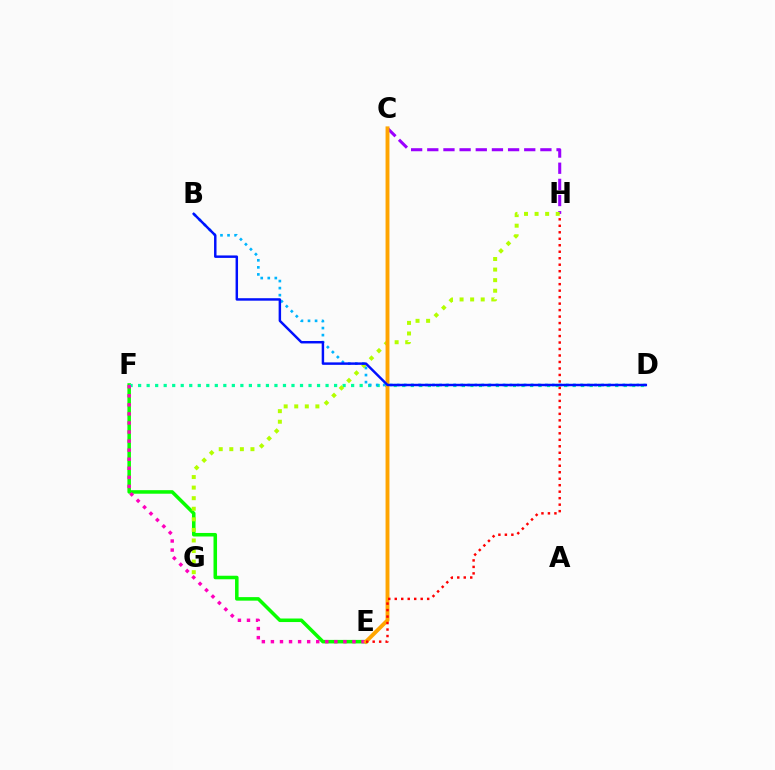{('C', 'H'): [{'color': '#9b00ff', 'line_style': 'dashed', 'thickness': 2.2}], ('E', 'F'): [{'color': '#08ff00', 'line_style': 'solid', 'thickness': 2.55}, {'color': '#ff00bd', 'line_style': 'dotted', 'thickness': 2.46}], ('D', 'F'): [{'color': '#00ff9d', 'line_style': 'dotted', 'thickness': 2.31}], ('G', 'H'): [{'color': '#b3ff00', 'line_style': 'dotted', 'thickness': 2.87}], ('B', 'D'): [{'color': '#00b5ff', 'line_style': 'dotted', 'thickness': 1.91}, {'color': '#0010ff', 'line_style': 'solid', 'thickness': 1.77}], ('C', 'E'): [{'color': '#ffa500', 'line_style': 'solid', 'thickness': 2.79}], ('E', 'H'): [{'color': '#ff0000', 'line_style': 'dotted', 'thickness': 1.76}]}